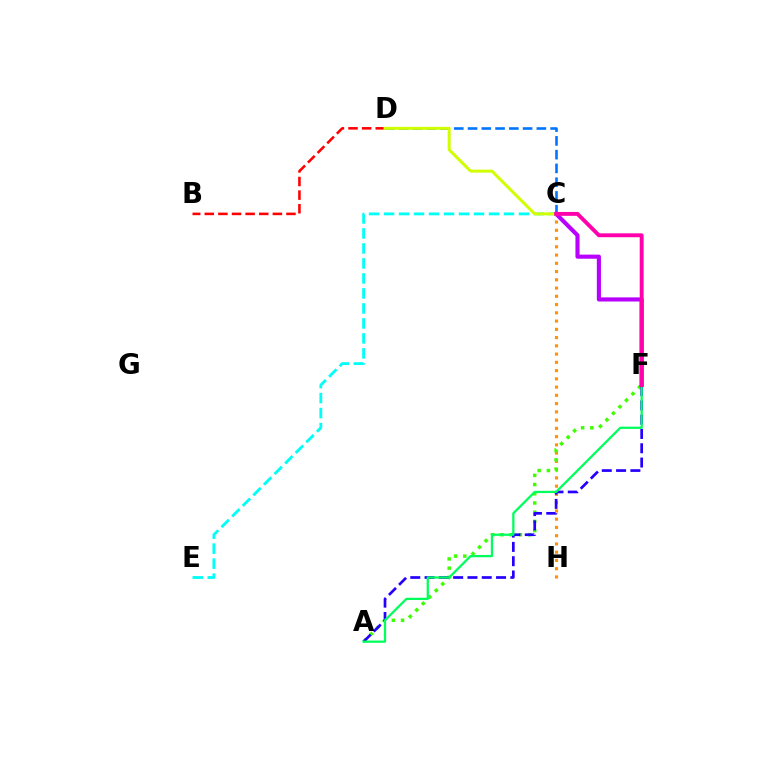{('C', 'H'): [{'color': '#ff9400', 'line_style': 'dotted', 'thickness': 2.24}], ('B', 'D'): [{'color': '#ff0000', 'line_style': 'dashed', 'thickness': 1.85}], ('C', 'D'): [{'color': '#0074ff', 'line_style': 'dashed', 'thickness': 1.87}, {'color': '#d1ff00', 'line_style': 'solid', 'thickness': 2.14}], ('A', 'F'): [{'color': '#3dff00', 'line_style': 'dotted', 'thickness': 2.5}, {'color': '#2500ff', 'line_style': 'dashed', 'thickness': 1.94}, {'color': '#00ff5c', 'line_style': 'solid', 'thickness': 1.63}], ('C', 'E'): [{'color': '#00fff6', 'line_style': 'dashed', 'thickness': 2.04}], ('C', 'F'): [{'color': '#b900ff', 'line_style': 'solid', 'thickness': 2.97}, {'color': '#ff00ac', 'line_style': 'solid', 'thickness': 2.8}]}